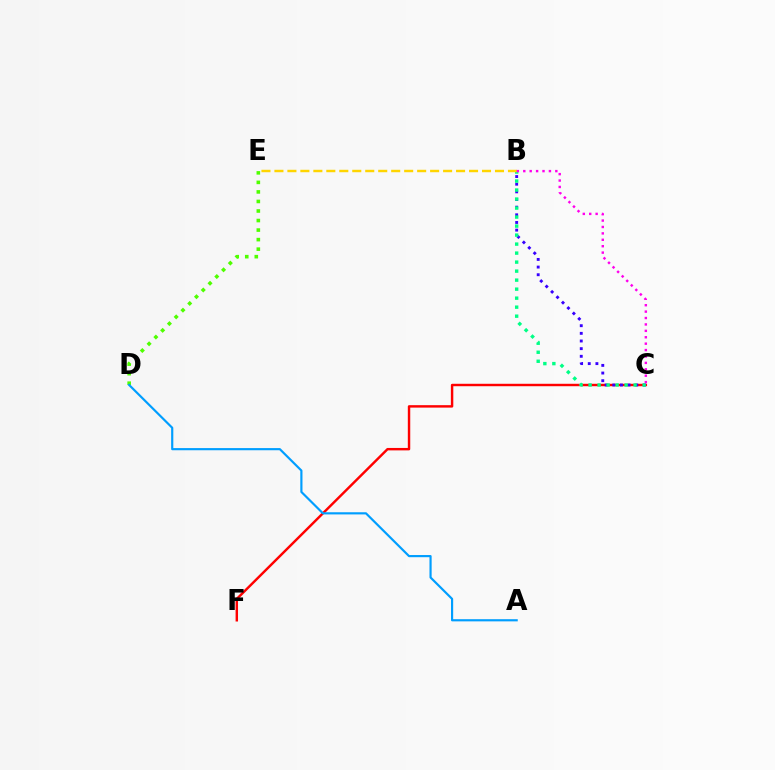{('C', 'F'): [{'color': '#ff0000', 'line_style': 'solid', 'thickness': 1.75}], ('D', 'E'): [{'color': '#4fff00', 'line_style': 'dotted', 'thickness': 2.59}], ('B', 'C'): [{'color': '#3700ff', 'line_style': 'dotted', 'thickness': 2.08}, {'color': '#00ff86', 'line_style': 'dotted', 'thickness': 2.45}, {'color': '#ff00ed', 'line_style': 'dotted', 'thickness': 1.74}], ('A', 'D'): [{'color': '#009eff', 'line_style': 'solid', 'thickness': 1.56}], ('B', 'E'): [{'color': '#ffd500', 'line_style': 'dashed', 'thickness': 1.76}]}